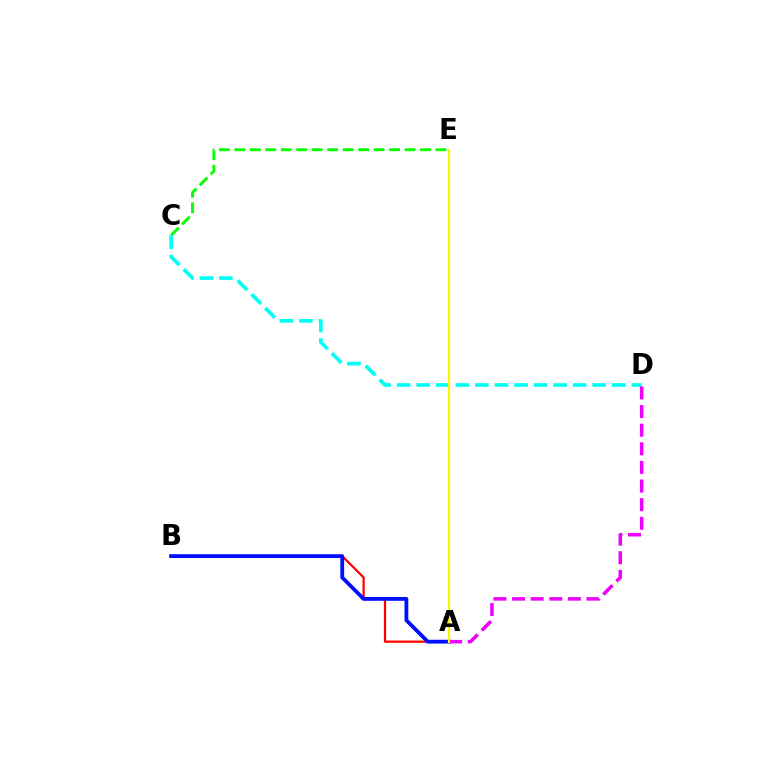{('A', 'B'): [{'color': '#ff0000', 'line_style': 'solid', 'thickness': 1.61}, {'color': '#0010ff', 'line_style': 'solid', 'thickness': 2.74}], ('C', 'E'): [{'color': '#08ff00', 'line_style': 'dashed', 'thickness': 2.1}], ('C', 'D'): [{'color': '#00fff6', 'line_style': 'dashed', 'thickness': 2.66}], ('A', 'D'): [{'color': '#ee00ff', 'line_style': 'dashed', 'thickness': 2.53}], ('A', 'E'): [{'color': '#fcf500', 'line_style': 'solid', 'thickness': 1.56}]}